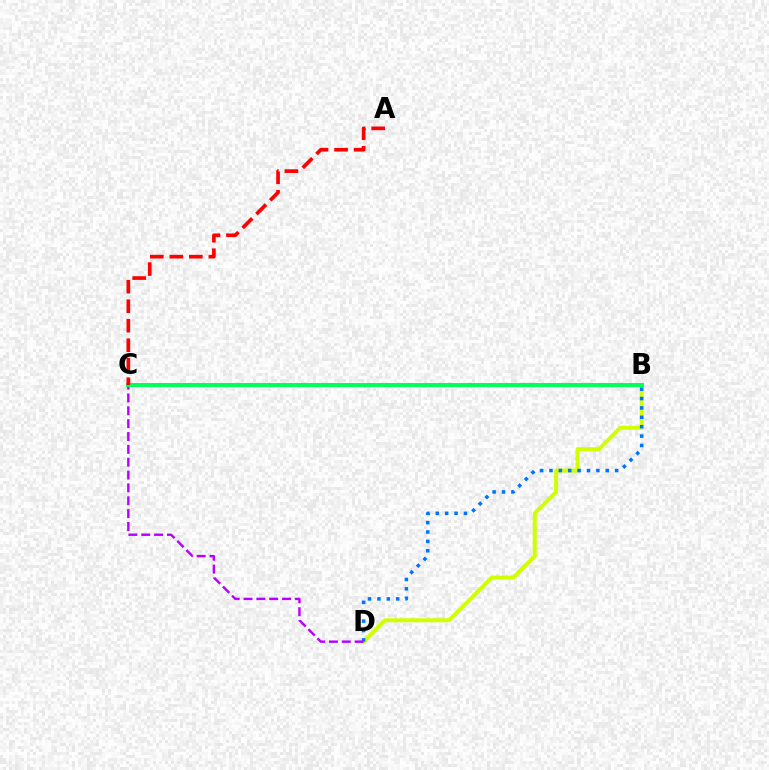{('B', 'D'): [{'color': '#d1ff00', 'line_style': 'solid', 'thickness': 2.87}, {'color': '#0074ff', 'line_style': 'dotted', 'thickness': 2.55}], ('C', 'D'): [{'color': '#b900ff', 'line_style': 'dashed', 'thickness': 1.75}], ('B', 'C'): [{'color': '#00ff5c', 'line_style': 'solid', 'thickness': 2.86}], ('A', 'C'): [{'color': '#ff0000', 'line_style': 'dashed', 'thickness': 2.65}]}